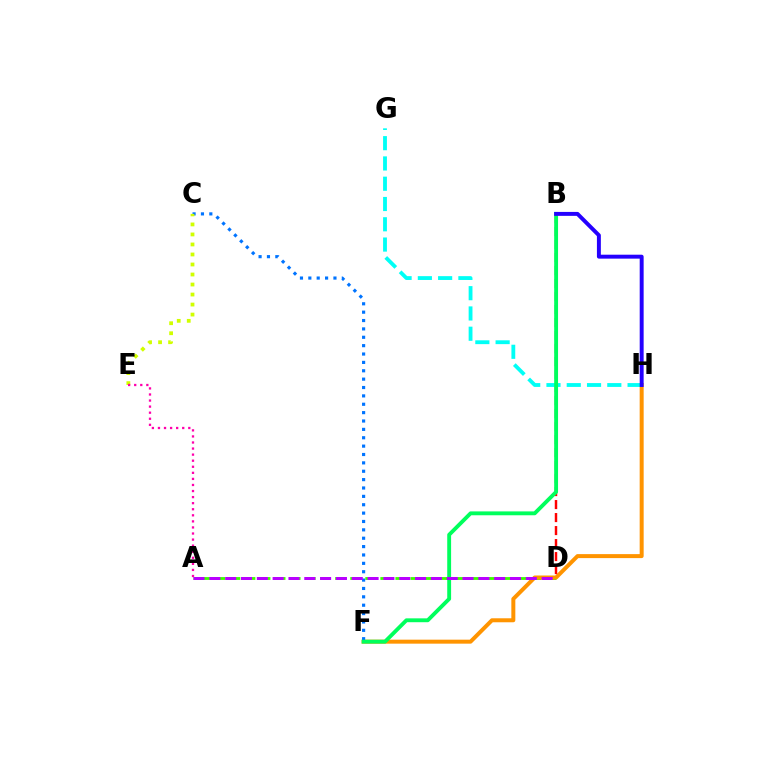{('A', 'D'): [{'color': '#3dff00', 'line_style': 'dashed', 'thickness': 2.05}, {'color': '#b900ff', 'line_style': 'dashed', 'thickness': 2.15}], ('F', 'H'): [{'color': '#ff9400', 'line_style': 'solid', 'thickness': 2.87}], ('C', 'F'): [{'color': '#0074ff', 'line_style': 'dotted', 'thickness': 2.27}], ('B', 'D'): [{'color': '#ff0000', 'line_style': 'dashed', 'thickness': 1.77}], ('G', 'H'): [{'color': '#00fff6', 'line_style': 'dashed', 'thickness': 2.75}], ('C', 'E'): [{'color': '#d1ff00', 'line_style': 'dotted', 'thickness': 2.72}], ('B', 'F'): [{'color': '#00ff5c', 'line_style': 'solid', 'thickness': 2.79}], ('B', 'H'): [{'color': '#2500ff', 'line_style': 'solid', 'thickness': 2.84}], ('A', 'E'): [{'color': '#ff00ac', 'line_style': 'dotted', 'thickness': 1.65}]}